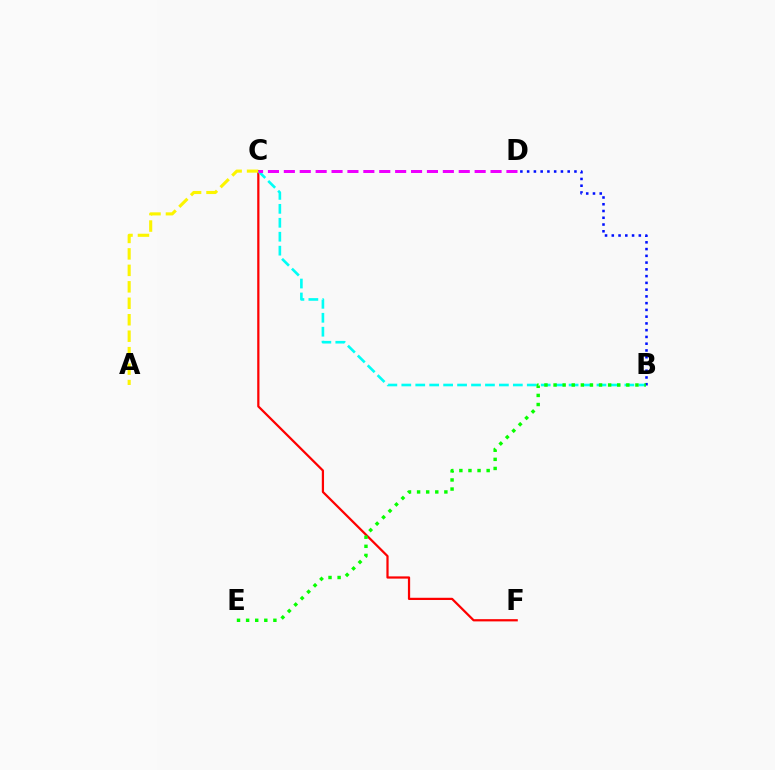{('C', 'F'): [{'color': '#ff0000', 'line_style': 'solid', 'thickness': 1.61}], ('B', 'C'): [{'color': '#00fff6', 'line_style': 'dashed', 'thickness': 1.89}], ('A', 'C'): [{'color': '#fcf500', 'line_style': 'dashed', 'thickness': 2.24}], ('B', 'D'): [{'color': '#0010ff', 'line_style': 'dotted', 'thickness': 1.84}], ('B', 'E'): [{'color': '#08ff00', 'line_style': 'dotted', 'thickness': 2.47}], ('C', 'D'): [{'color': '#ee00ff', 'line_style': 'dashed', 'thickness': 2.16}]}